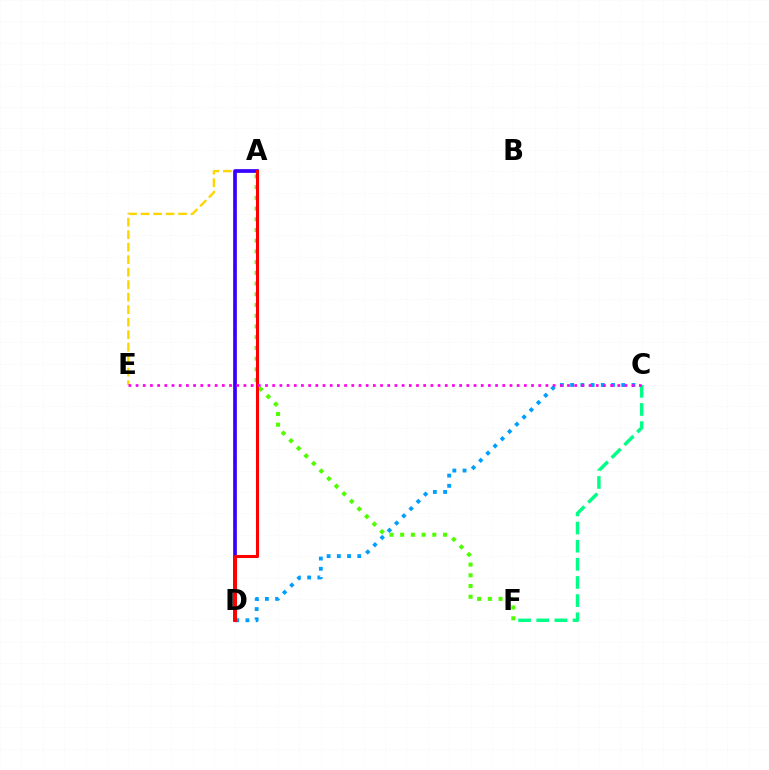{('A', 'F'): [{'color': '#4fff00', 'line_style': 'dotted', 'thickness': 2.91}], ('A', 'E'): [{'color': '#ffd500', 'line_style': 'dashed', 'thickness': 1.7}], ('C', 'D'): [{'color': '#009eff', 'line_style': 'dotted', 'thickness': 2.78}], ('C', 'F'): [{'color': '#00ff86', 'line_style': 'dashed', 'thickness': 2.46}], ('A', 'D'): [{'color': '#3700ff', 'line_style': 'solid', 'thickness': 2.66}, {'color': '#ff0000', 'line_style': 'solid', 'thickness': 2.21}], ('C', 'E'): [{'color': '#ff00ed', 'line_style': 'dotted', 'thickness': 1.95}]}